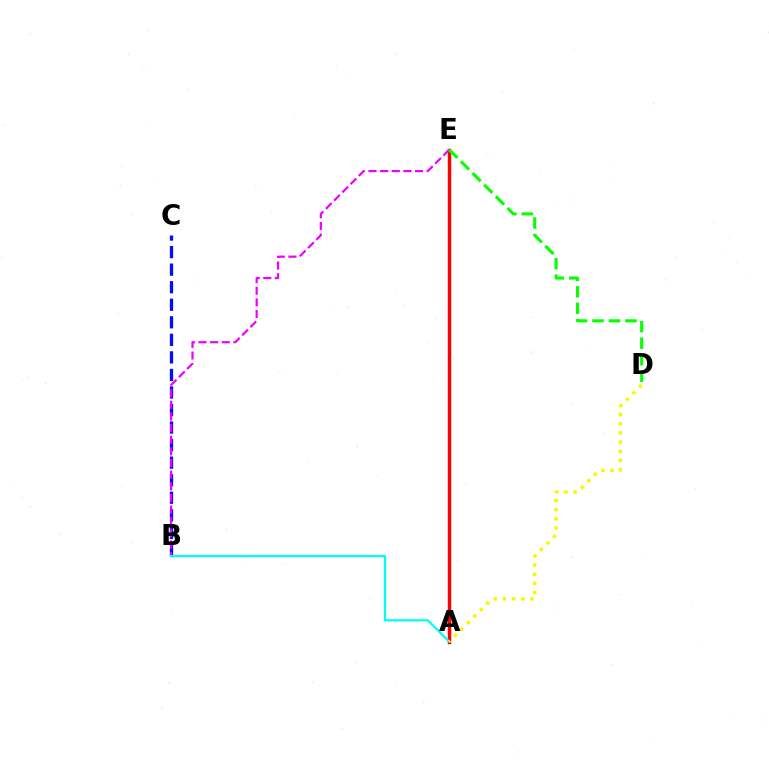{('A', 'E'): [{'color': '#ff0000', 'line_style': 'solid', 'thickness': 2.5}], ('B', 'C'): [{'color': '#0010ff', 'line_style': 'dashed', 'thickness': 2.38}], ('B', 'E'): [{'color': '#ee00ff', 'line_style': 'dashed', 'thickness': 1.58}], ('A', 'B'): [{'color': '#00fff6', 'line_style': 'solid', 'thickness': 1.62}], ('D', 'E'): [{'color': '#08ff00', 'line_style': 'dashed', 'thickness': 2.24}], ('A', 'D'): [{'color': '#fcf500', 'line_style': 'dotted', 'thickness': 2.49}]}